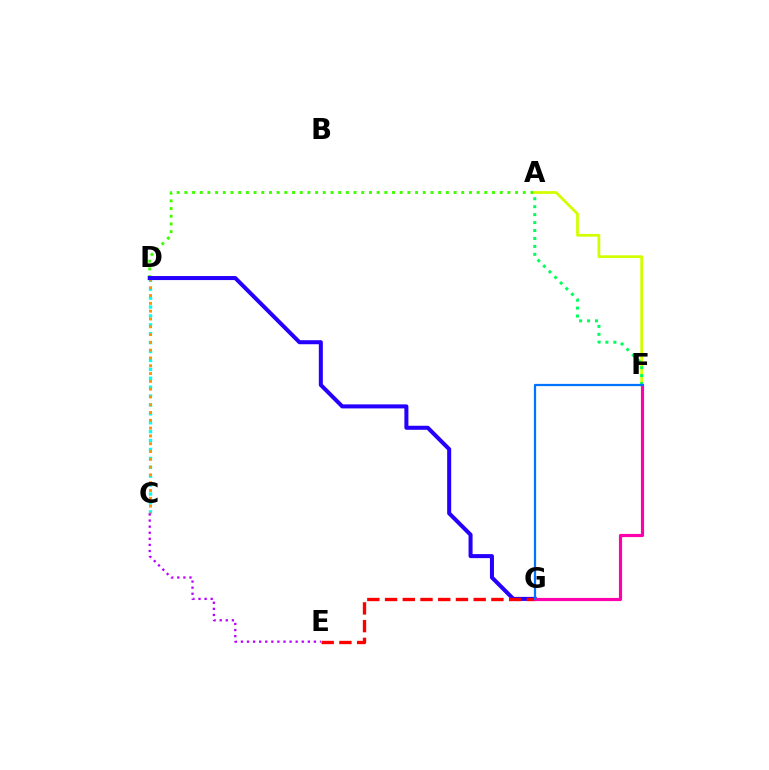{('A', 'D'): [{'color': '#3dff00', 'line_style': 'dotted', 'thickness': 2.09}], ('C', 'D'): [{'color': '#00fff6', 'line_style': 'dotted', 'thickness': 2.42}, {'color': '#ff9400', 'line_style': 'dotted', 'thickness': 2.12}], ('A', 'F'): [{'color': '#d1ff00', 'line_style': 'solid', 'thickness': 1.99}, {'color': '#00ff5c', 'line_style': 'dotted', 'thickness': 2.16}], ('D', 'G'): [{'color': '#2500ff', 'line_style': 'solid', 'thickness': 2.9}], ('E', 'G'): [{'color': '#ff0000', 'line_style': 'dashed', 'thickness': 2.41}], ('F', 'G'): [{'color': '#ff00ac', 'line_style': 'solid', 'thickness': 2.27}, {'color': '#0074ff', 'line_style': 'solid', 'thickness': 1.61}], ('C', 'E'): [{'color': '#b900ff', 'line_style': 'dotted', 'thickness': 1.65}]}